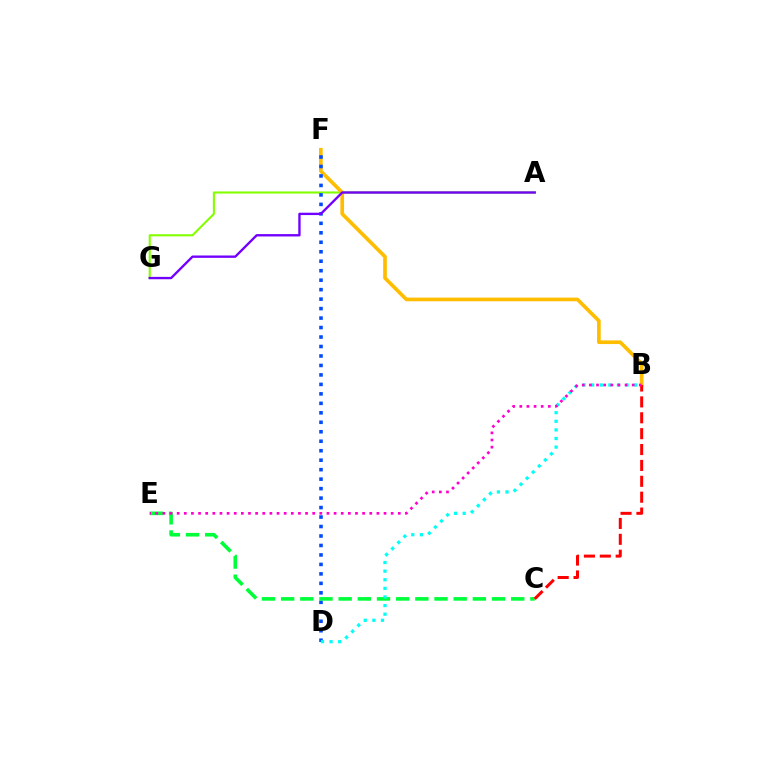{('A', 'G'): [{'color': '#84ff00', 'line_style': 'solid', 'thickness': 1.51}, {'color': '#7200ff', 'line_style': 'solid', 'thickness': 1.7}], ('B', 'F'): [{'color': '#ffbd00', 'line_style': 'solid', 'thickness': 2.64}], ('D', 'F'): [{'color': '#004bff', 'line_style': 'dotted', 'thickness': 2.57}], ('C', 'E'): [{'color': '#00ff39', 'line_style': 'dashed', 'thickness': 2.6}], ('B', 'D'): [{'color': '#00fff6', 'line_style': 'dotted', 'thickness': 2.34}], ('B', 'C'): [{'color': '#ff0000', 'line_style': 'dashed', 'thickness': 2.16}], ('B', 'E'): [{'color': '#ff00cf', 'line_style': 'dotted', 'thickness': 1.94}]}